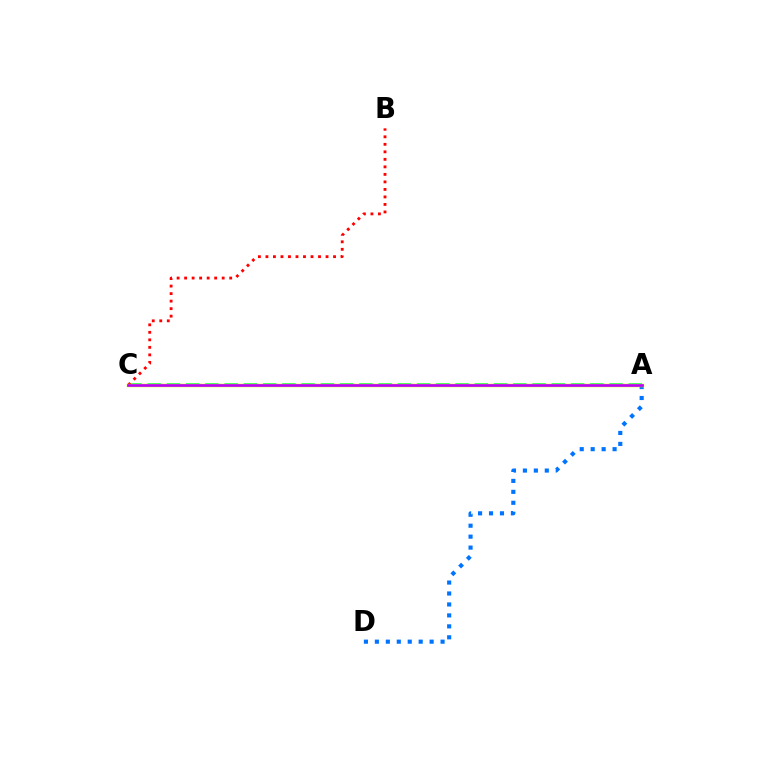{('A', 'C'): [{'color': '#00ff5c', 'line_style': 'dashed', 'thickness': 2.61}, {'color': '#d1ff00', 'line_style': 'solid', 'thickness': 2.47}, {'color': '#b900ff', 'line_style': 'solid', 'thickness': 1.92}], ('A', 'D'): [{'color': '#0074ff', 'line_style': 'dotted', 'thickness': 2.98}], ('B', 'C'): [{'color': '#ff0000', 'line_style': 'dotted', 'thickness': 2.04}]}